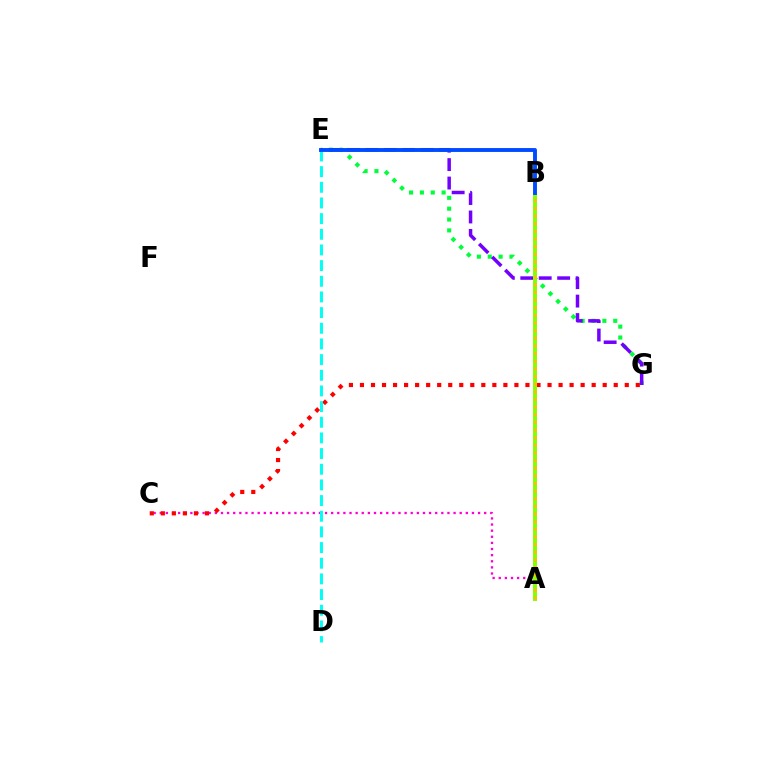{('A', 'C'): [{'color': '#ff00cf', 'line_style': 'dotted', 'thickness': 1.66}], ('E', 'G'): [{'color': '#00ff39', 'line_style': 'dotted', 'thickness': 2.95}, {'color': '#7200ff', 'line_style': 'dashed', 'thickness': 2.51}], ('C', 'G'): [{'color': '#ff0000', 'line_style': 'dotted', 'thickness': 3.0}], ('A', 'B'): [{'color': '#84ff00', 'line_style': 'solid', 'thickness': 2.84}, {'color': '#ffbd00', 'line_style': 'dotted', 'thickness': 2.08}], ('D', 'E'): [{'color': '#00fff6', 'line_style': 'dashed', 'thickness': 2.13}], ('B', 'E'): [{'color': '#004bff', 'line_style': 'solid', 'thickness': 2.8}]}